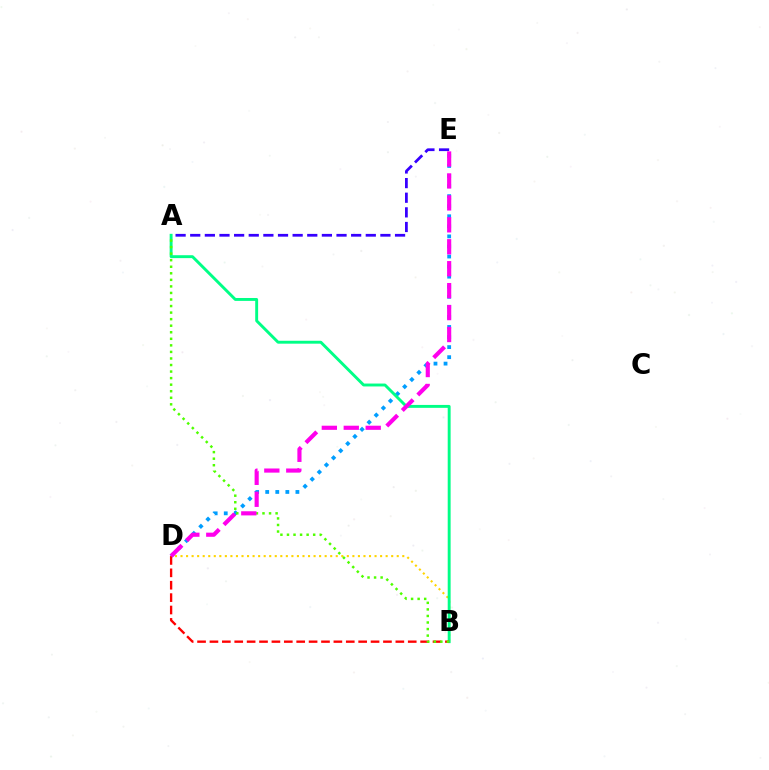{('B', 'D'): [{'color': '#ffd500', 'line_style': 'dotted', 'thickness': 1.51}, {'color': '#ff0000', 'line_style': 'dashed', 'thickness': 1.68}], ('D', 'E'): [{'color': '#009eff', 'line_style': 'dotted', 'thickness': 2.73}, {'color': '#ff00ed', 'line_style': 'dashed', 'thickness': 2.98}], ('A', 'B'): [{'color': '#00ff86', 'line_style': 'solid', 'thickness': 2.09}, {'color': '#4fff00', 'line_style': 'dotted', 'thickness': 1.78}], ('A', 'E'): [{'color': '#3700ff', 'line_style': 'dashed', 'thickness': 1.99}]}